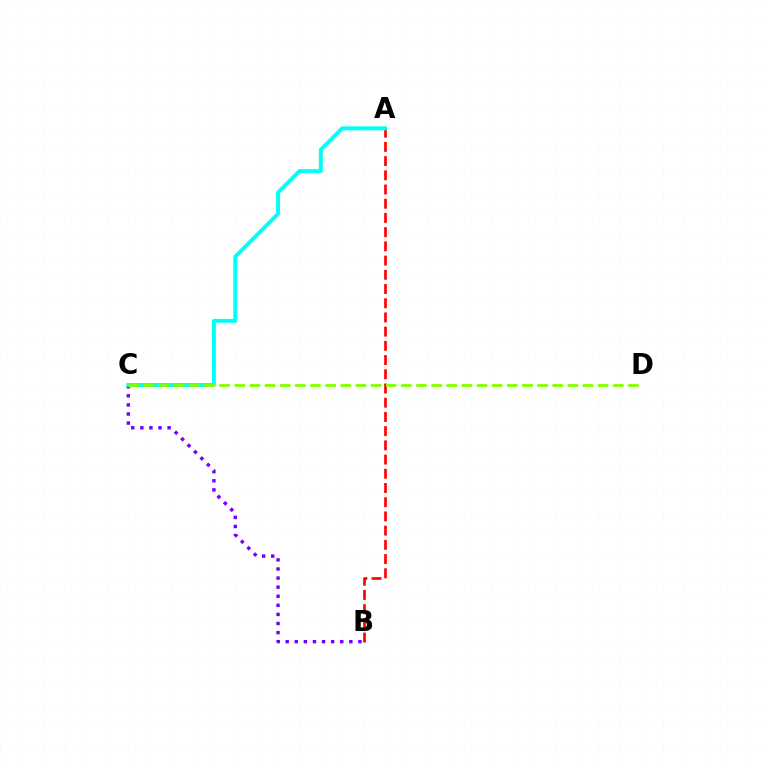{('B', 'C'): [{'color': '#7200ff', 'line_style': 'dotted', 'thickness': 2.47}], ('A', 'B'): [{'color': '#ff0000', 'line_style': 'dashed', 'thickness': 1.93}], ('A', 'C'): [{'color': '#00fff6', 'line_style': 'solid', 'thickness': 2.84}], ('C', 'D'): [{'color': '#84ff00', 'line_style': 'dashed', 'thickness': 2.06}]}